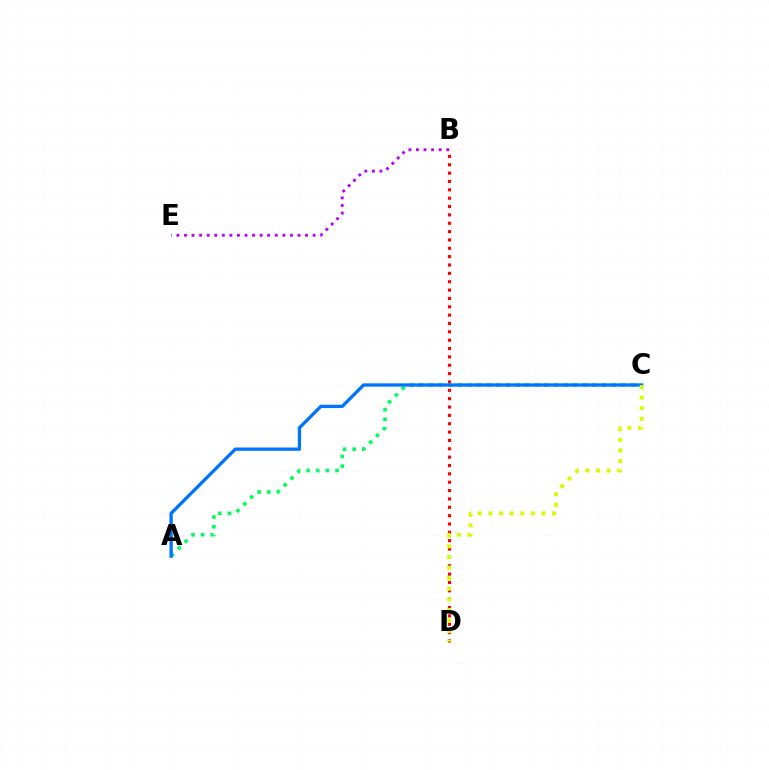{('B', 'D'): [{'color': '#ff0000', 'line_style': 'dotted', 'thickness': 2.27}], ('A', 'C'): [{'color': '#00ff5c', 'line_style': 'dotted', 'thickness': 2.62}, {'color': '#0074ff', 'line_style': 'solid', 'thickness': 2.38}], ('B', 'E'): [{'color': '#b900ff', 'line_style': 'dotted', 'thickness': 2.06}], ('C', 'D'): [{'color': '#d1ff00', 'line_style': 'dotted', 'thickness': 2.88}]}